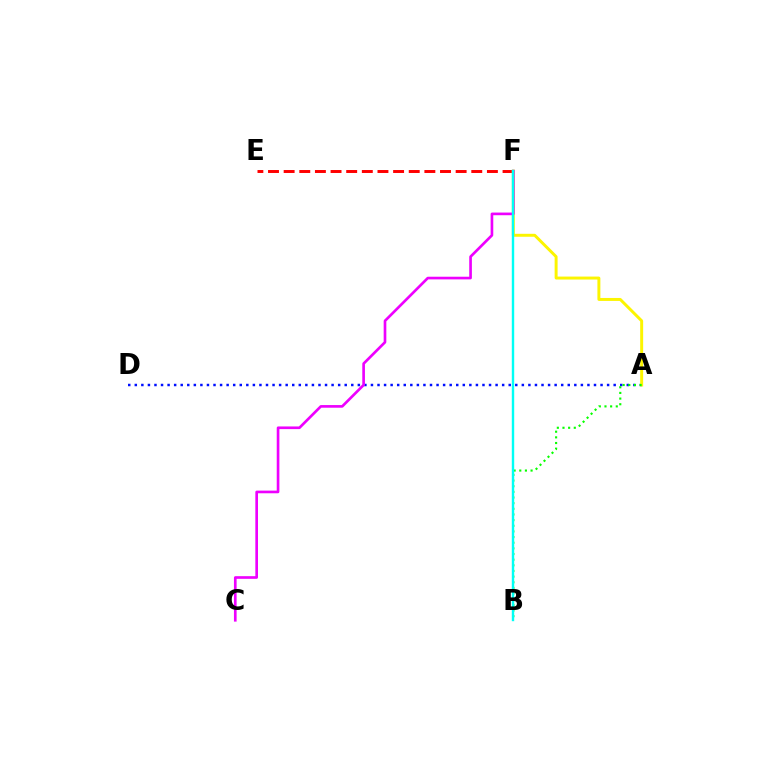{('E', 'F'): [{'color': '#ff0000', 'line_style': 'dashed', 'thickness': 2.12}], ('A', 'D'): [{'color': '#0010ff', 'line_style': 'dotted', 'thickness': 1.78}], ('A', 'F'): [{'color': '#fcf500', 'line_style': 'solid', 'thickness': 2.13}], ('A', 'B'): [{'color': '#08ff00', 'line_style': 'dotted', 'thickness': 1.54}], ('C', 'F'): [{'color': '#ee00ff', 'line_style': 'solid', 'thickness': 1.92}], ('B', 'F'): [{'color': '#00fff6', 'line_style': 'solid', 'thickness': 1.73}]}